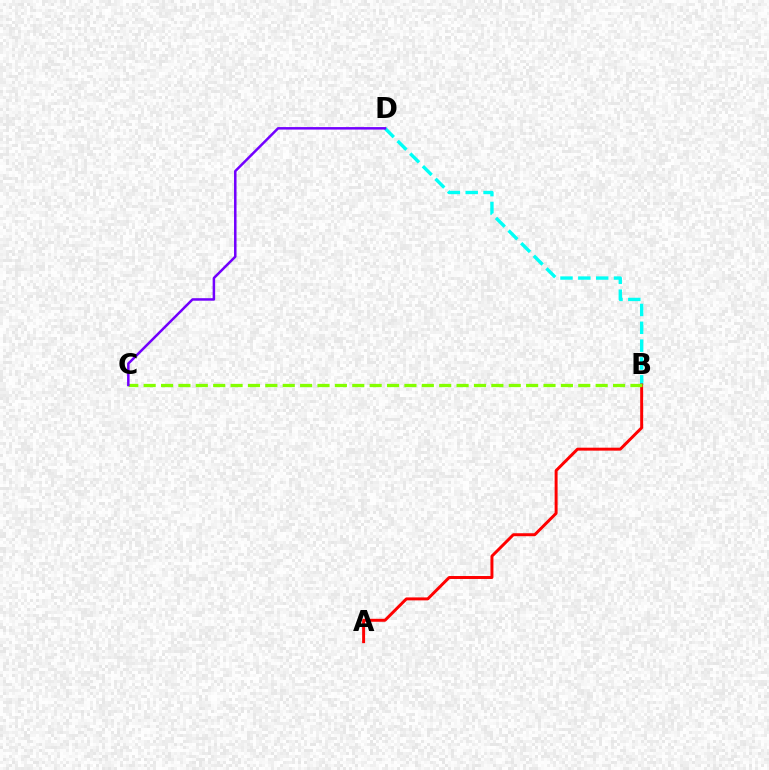{('B', 'D'): [{'color': '#00fff6', 'line_style': 'dashed', 'thickness': 2.42}], ('A', 'B'): [{'color': '#ff0000', 'line_style': 'solid', 'thickness': 2.13}], ('B', 'C'): [{'color': '#84ff00', 'line_style': 'dashed', 'thickness': 2.36}], ('C', 'D'): [{'color': '#7200ff', 'line_style': 'solid', 'thickness': 1.8}]}